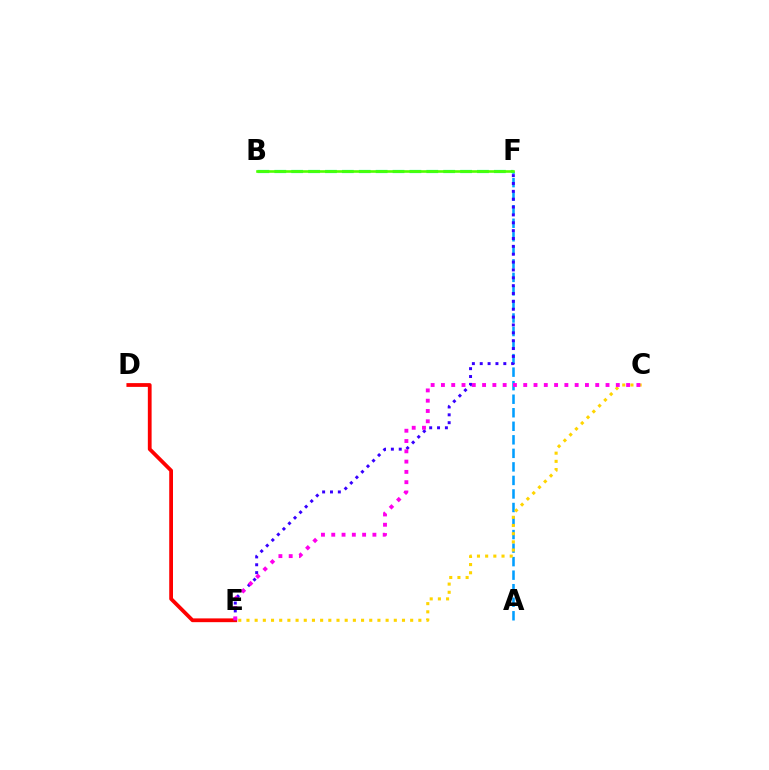{('D', 'E'): [{'color': '#ff0000', 'line_style': 'solid', 'thickness': 2.72}], ('A', 'F'): [{'color': '#009eff', 'line_style': 'dashed', 'thickness': 1.84}], ('E', 'F'): [{'color': '#3700ff', 'line_style': 'dotted', 'thickness': 2.14}], ('B', 'F'): [{'color': '#00ff86', 'line_style': 'dashed', 'thickness': 2.29}, {'color': '#4fff00', 'line_style': 'solid', 'thickness': 1.88}], ('C', 'E'): [{'color': '#ffd500', 'line_style': 'dotted', 'thickness': 2.22}, {'color': '#ff00ed', 'line_style': 'dotted', 'thickness': 2.79}]}